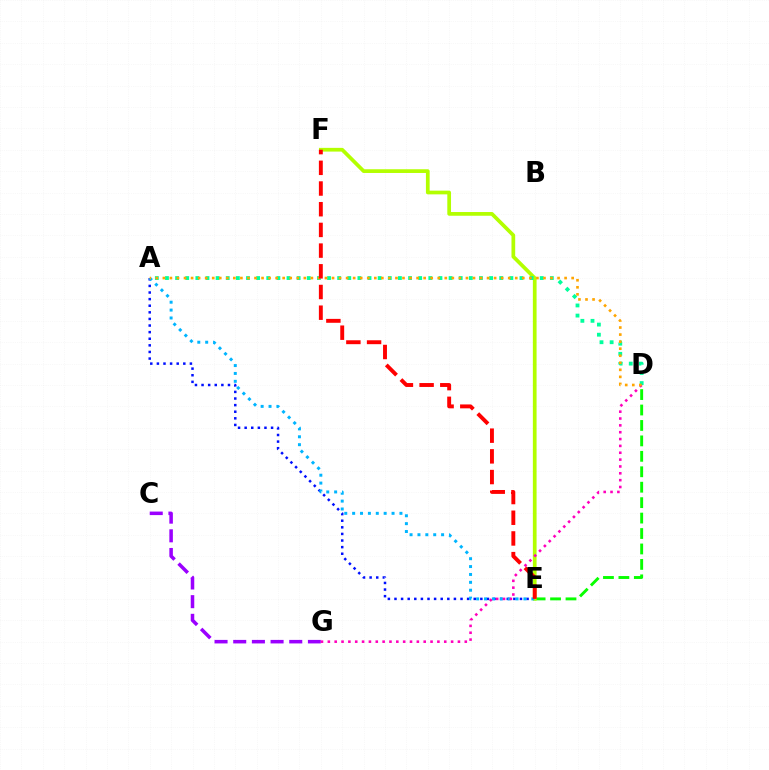{('A', 'E'): [{'color': '#0010ff', 'line_style': 'dotted', 'thickness': 1.79}, {'color': '#00b5ff', 'line_style': 'dotted', 'thickness': 2.14}], ('D', 'E'): [{'color': '#08ff00', 'line_style': 'dashed', 'thickness': 2.1}], ('E', 'F'): [{'color': '#b3ff00', 'line_style': 'solid', 'thickness': 2.68}, {'color': '#ff0000', 'line_style': 'dashed', 'thickness': 2.81}], ('C', 'G'): [{'color': '#9b00ff', 'line_style': 'dashed', 'thickness': 2.54}], ('A', 'D'): [{'color': '#00ff9d', 'line_style': 'dotted', 'thickness': 2.75}, {'color': '#ffa500', 'line_style': 'dotted', 'thickness': 1.91}], ('D', 'G'): [{'color': '#ff00bd', 'line_style': 'dotted', 'thickness': 1.86}]}